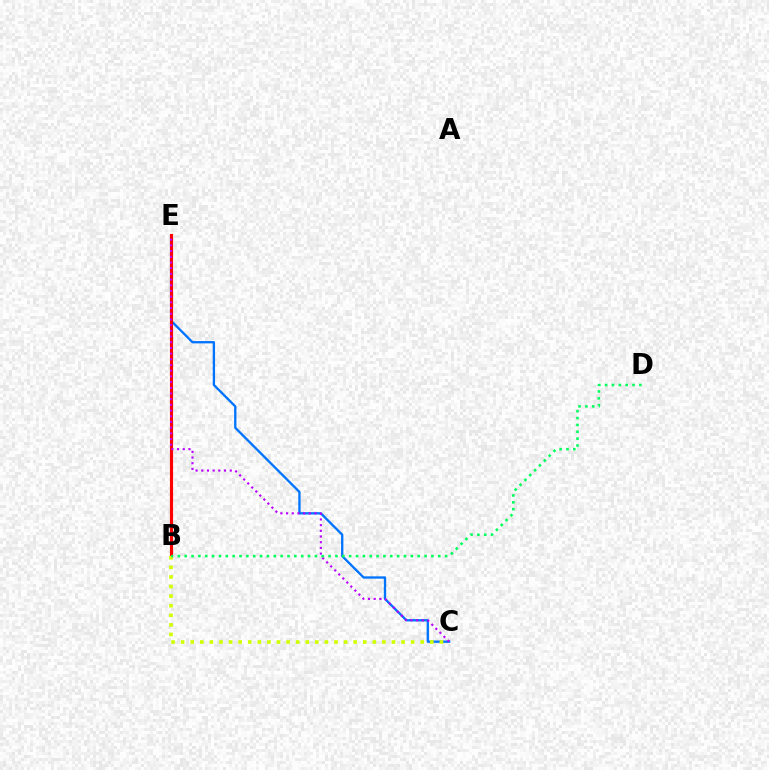{('C', 'E'): [{'color': '#0074ff', 'line_style': 'solid', 'thickness': 1.67}, {'color': '#b900ff', 'line_style': 'dotted', 'thickness': 1.55}], ('B', 'E'): [{'color': '#ff0000', 'line_style': 'solid', 'thickness': 2.26}], ('B', 'C'): [{'color': '#d1ff00', 'line_style': 'dotted', 'thickness': 2.6}], ('B', 'D'): [{'color': '#00ff5c', 'line_style': 'dotted', 'thickness': 1.86}]}